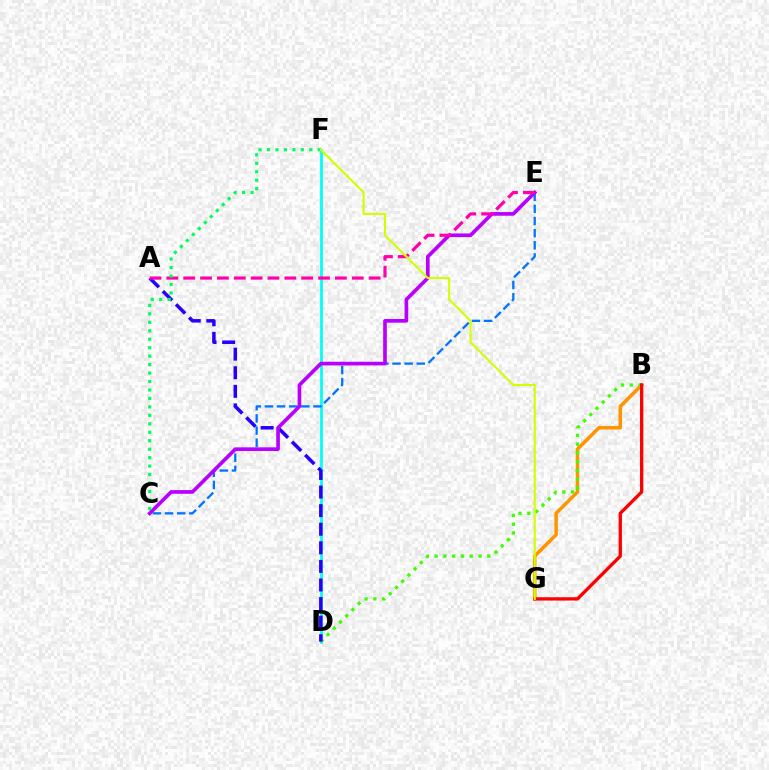{('B', 'G'): [{'color': '#ff9400', 'line_style': 'solid', 'thickness': 2.54}, {'color': '#ff0000', 'line_style': 'solid', 'thickness': 2.38}], ('D', 'F'): [{'color': '#00fff6', 'line_style': 'solid', 'thickness': 1.99}], ('C', 'E'): [{'color': '#0074ff', 'line_style': 'dashed', 'thickness': 1.65}, {'color': '#b900ff', 'line_style': 'solid', 'thickness': 2.64}], ('B', 'D'): [{'color': '#3dff00', 'line_style': 'dotted', 'thickness': 2.39}], ('A', 'D'): [{'color': '#2500ff', 'line_style': 'dashed', 'thickness': 2.52}], ('A', 'E'): [{'color': '#ff00ac', 'line_style': 'dashed', 'thickness': 2.29}], ('C', 'F'): [{'color': '#00ff5c', 'line_style': 'dotted', 'thickness': 2.3}], ('F', 'G'): [{'color': '#d1ff00', 'line_style': 'solid', 'thickness': 1.52}]}